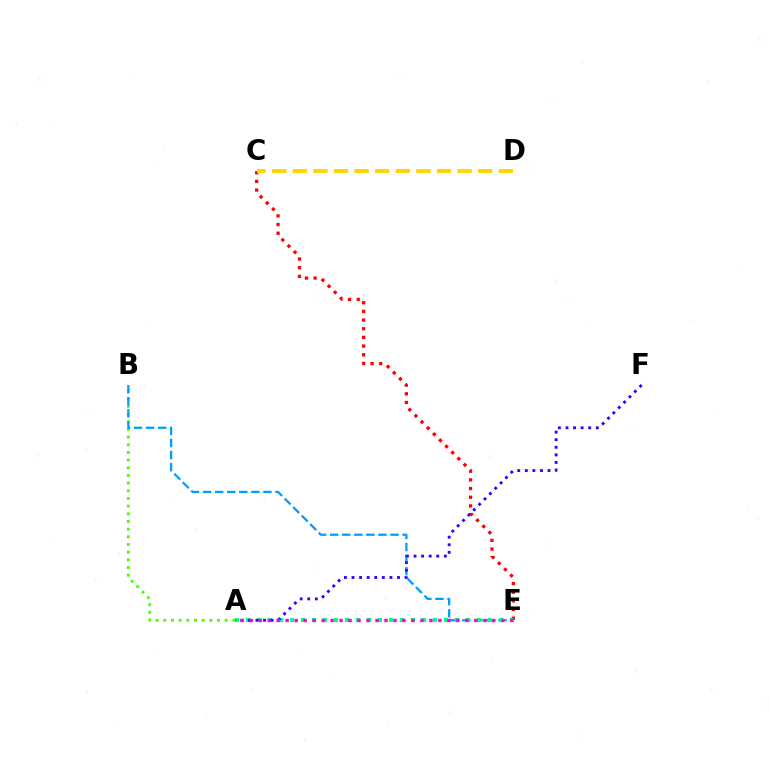{('C', 'E'): [{'color': '#ff0000', 'line_style': 'dotted', 'thickness': 2.35}], ('A', 'B'): [{'color': '#4fff00', 'line_style': 'dotted', 'thickness': 2.08}], ('B', 'E'): [{'color': '#009eff', 'line_style': 'dashed', 'thickness': 1.64}], ('A', 'E'): [{'color': '#00ff86', 'line_style': 'dotted', 'thickness': 2.99}, {'color': '#ff00ed', 'line_style': 'dotted', 'thickness': 2.44}], ('A', 'F'): [{'color': '#3700ff', 'line_style': 'dotted', 'thickness': 2.06}], ('C', 'D'): [{'color': '#ffd500', 'line_style': 'dashed', 'thickness': 2.8}]}